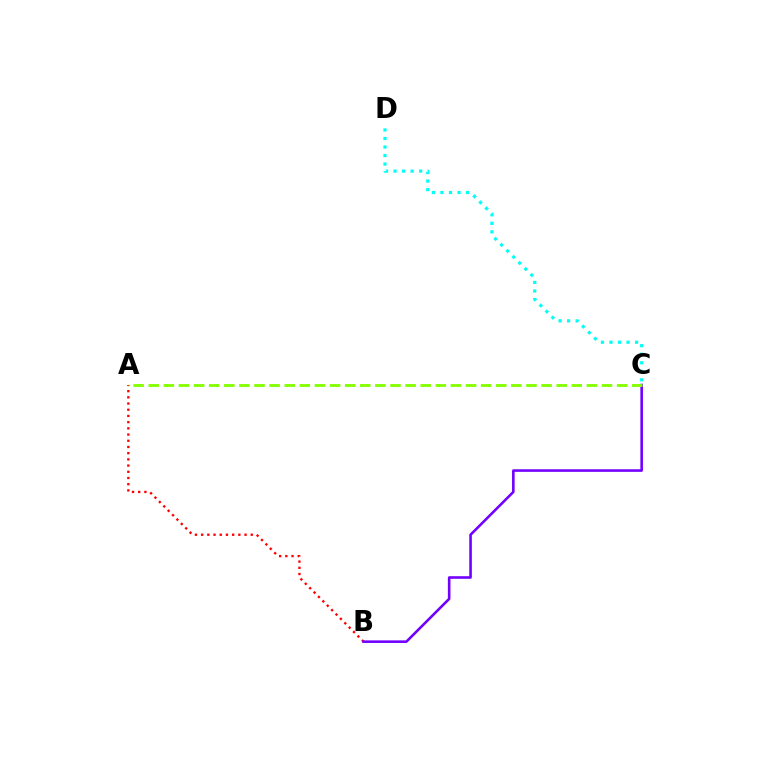{('C', 'D'): [{'color': '#00fff6', 'line_style': 'dotted', 'thickness': 2.32}], ('A', 'B'): [{'color': '#ff0000', 'line_style': 'dotted', 'thickness': 1.69}], ('B', 'C'): [{'color': '#7200ff', 'line_style': 'solid', 'thickness': 1.87}], ('A', 'C'): [{'color': '#84ff00', 'line_style': 'dashed', 'thickness': 2.05}]}